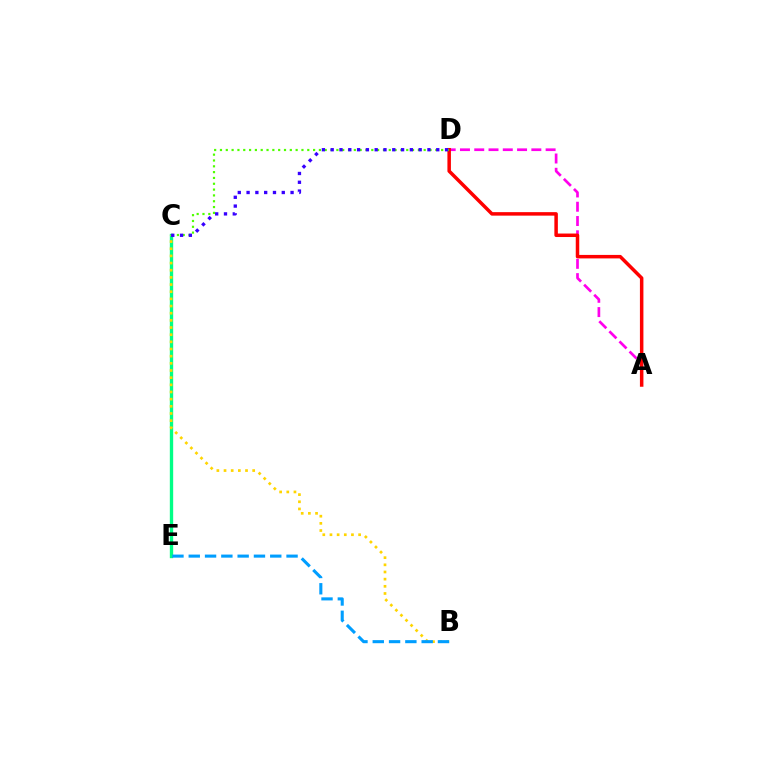{('C', 'E'): [{'color': '#00ff86', 'line_style': 'solid', 'thickness': 2.41}], ('A', 'D'): [{'color': '#ff00ed', 'line_style': 'dashed', 'thickness': 1.94}, {'color': '#ff0000', 'line_style': 'solid', 'thickness': 2.52}], ('C', 'D'): [{'color': '#4fff00', 'line_style': 'dotted', 'thickness': 1.58}, {'color': '#3700ff', 'line_style': 'dotted', 'thickness': 2.39}], ('B', 'C'): [{'color': '#ffd500', 'line_style': 'dotted', 'thickness': 1.95}], ('B', 'E'): [{'color': '#009eff', 'line_style': 'dashed', 'thickness': 2.21}]}